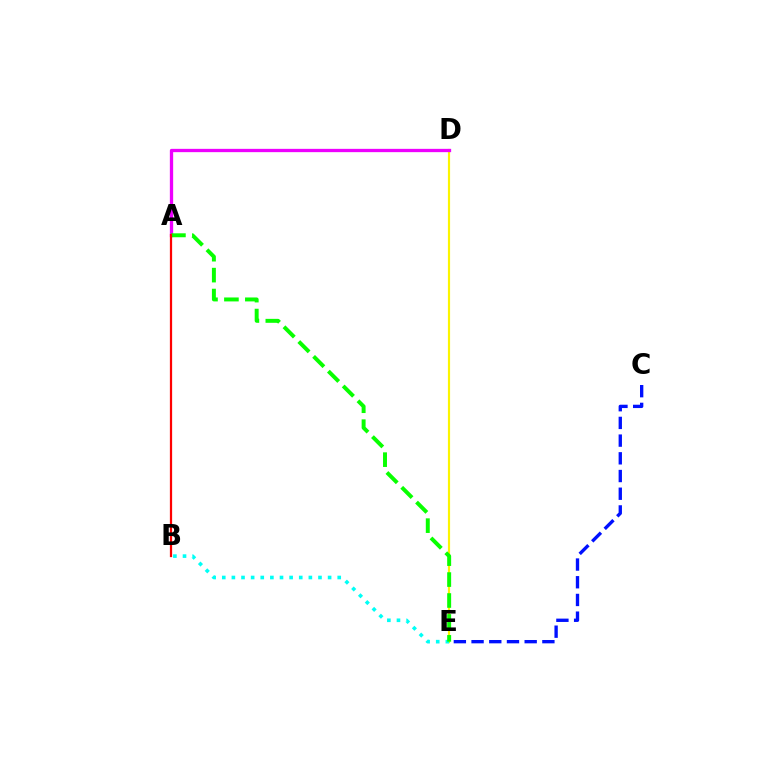{('D', 'E'): [{'color': '#fcf500', 'line_style': 'solid', 'thickness': 1.57}], ('A', 'D'): [{'color': '#ee00ff', 'line_style': 'solid', 'thickness': 2.38}], ('B', 'E'): [{'color': '#00fff6', 'line_style': 'dotted', 'thickness': 2.61}], ('A', 'E'): [{'color': '#08ff00', 'line_style': 'dashed', 'thickness': 2.84}], ('A', 'B'): [{'color': '#ff0000', 'line_style': 'solid', 'thickness': 1.61}], ('C', 'E'): [{'color': '#0010ff', 'line_style': 'dashed', 'thickness': 2.41}]}